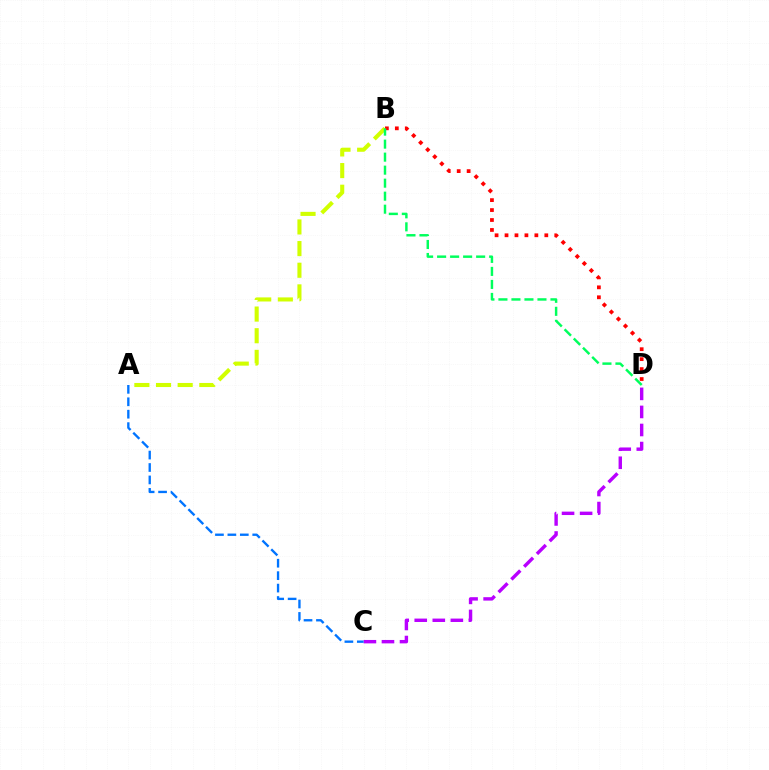{('A', 'B'): [{'color': '#d1ff00', 'line_style': 'dashed', 'thickness': 2.94}], ('C', 'D'): [{'color': '#b900ff', 'line_style': 'dashed', 'thickness': 2.45}], ('B', 'D'): [{'color': '#ff0000', 'line_style': 'dotted', 'thickness': 2.7}, {'color': '#00ff5c', 'line_style': 'dashed', 'thickness': 1.77}], ('A', 'C'): [{'color': '#0074ff', 'line_style': 'dashed', 'thickness': 1.69}]}